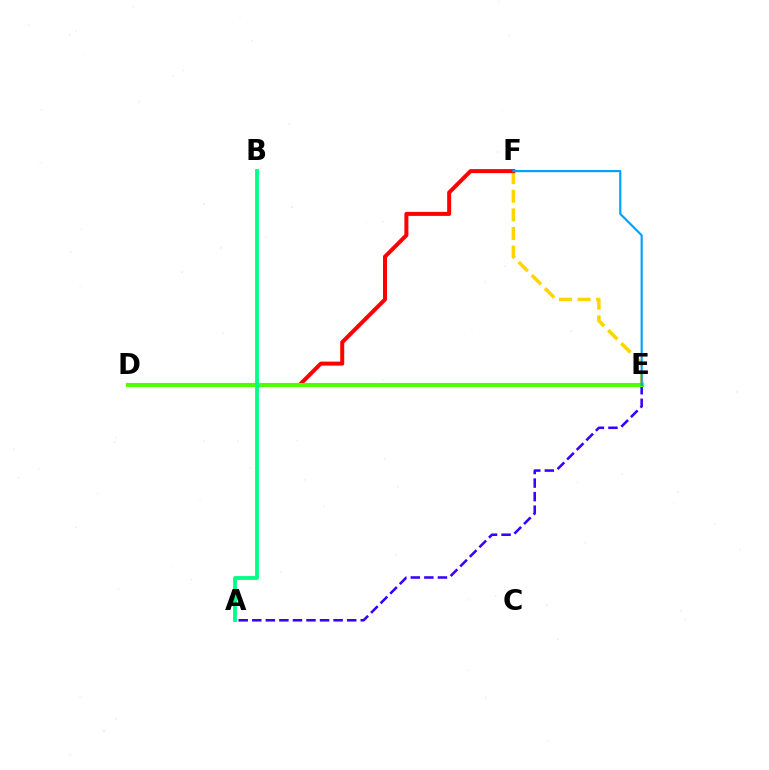{('A', 'E'): [{'color': '#3700ff', 'line_style': 'dashed', 'thickness': 1.84}], ('D', 'E'): [{'color': '#ff00ed', 'line_style': 'dashed', 'thickness': 1.94}, {'color': '#4fff00', 'line_style': 'solid', 'thickness': 2.99}], ('E', 'F'): [{'color': '#ffd500', 'line_style': 'dashed', 'thickness': 2.53}, {'color': '#009eff', 'line_style': 'solid', 'thickness': 1.53}], ('D', 'F'): [{'color': '#ff0000', 'line_style': 'solid', 'thickness': 2.88}], ('A', 'B'): [{'color': '#00ff86', 'line_style': 'solid', 'thickness': 2.75}]}